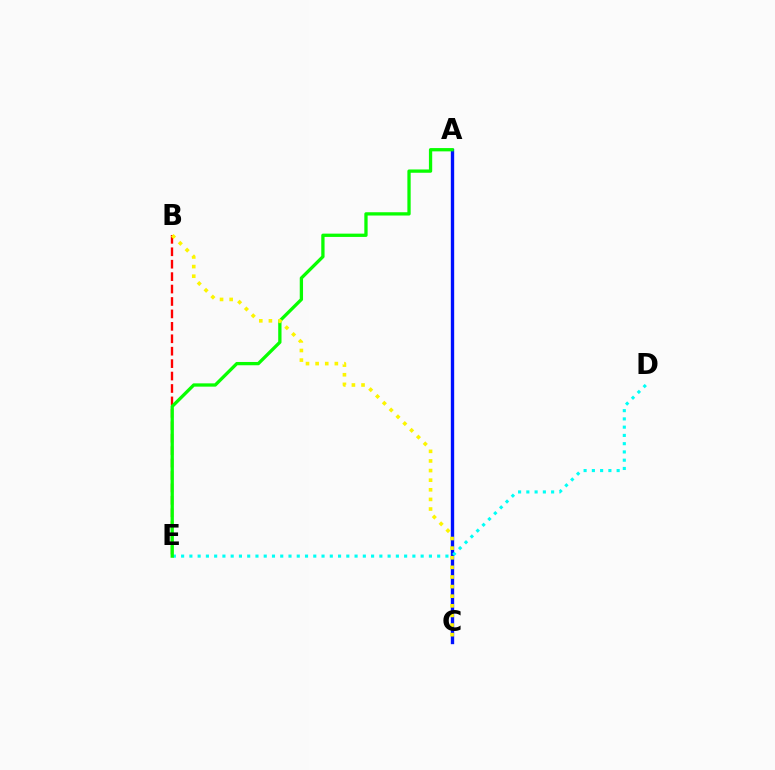{('A', 'C'): [{'color': '#ee00ff', 'line_style': 'solid', 'thickness': 1.84}, {'color': '#0010ff', 'line_style': 'solid', 'thickness': 2.41}], ('B', 'E'): [{'color': '#ff0000', 'line_style': 'dashed', 'thickness': 1.69}], ('D', 'E'): [{'color': '#00fff6', 'line_style': 'dotted', 'thickness': 2.24}], ('A', 'E'): [{'color': '#08ff00', 'line_style': 'solid', 'thickness': 2.37}], ('B', 'C'): [{'color': '#fcf500', 'line_style': 'dotted', 'thickness': 2.61}]}